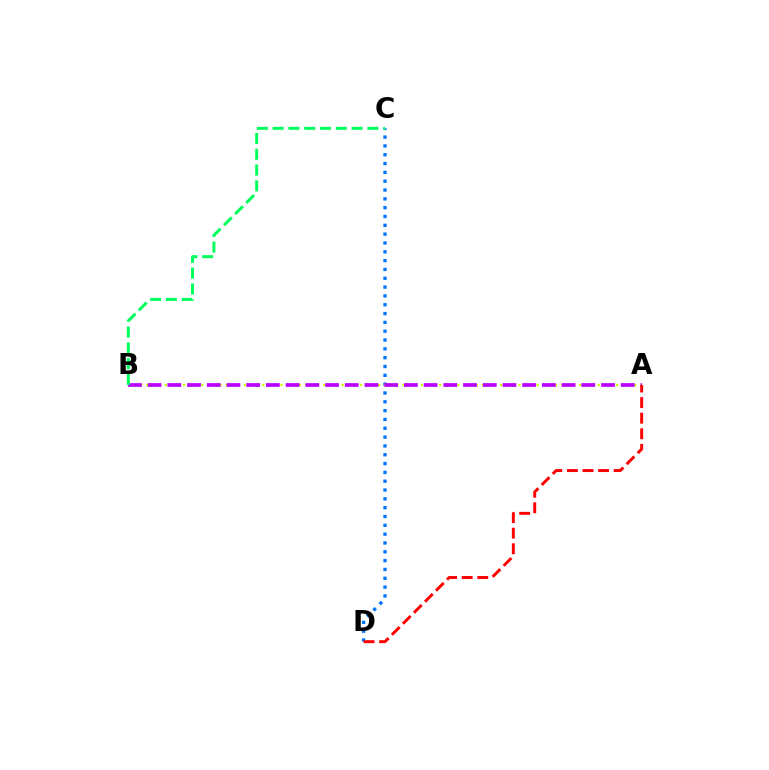{('C', 'D'): [{'color': '#0074ff', 'line_style': 'dotted', 'thickness': 2.4}], ('A', 'B'): [{'color': '#d1ff00', 'line_style': 'dotted', 'thickness': 1.66}, {'color': '#b900ff', 'line_style': 'dashed', 'thickness': 2.68}], ('A', 'D'): [{'color': '#ff0000', 'line_style': 'dashed', 'thickness': 2.12}], ('B', 'C'): [{'color': '#00ff5c', 'line_style': 'dashed', 'thickness': 2.15}]}